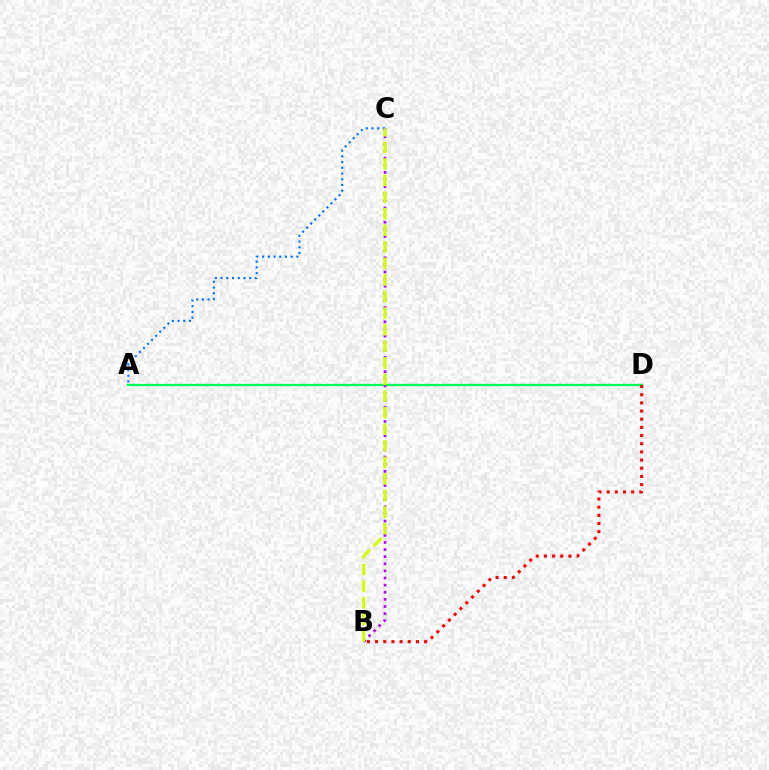{('A', 'D'): [{'color': '#00ff5c', 'line_style': 'solid', 'thickness': 1.67}], ('A', 'C'): [{'color': '#0074ff', 'line_style': 'dotted', 'thickness': 1.55}], ('B', 'D'): [{'color': '#ff0000', 'line_style': 'dotted', 'thickness': 2.22}], ('B', 'C'): [{'color': '#b900ff', 'line_style': 'dotted', 'thickness': 1.93}, {'color': '#d1ff00', 'line_style': 'dashed', 'thickness': 2.25}]}